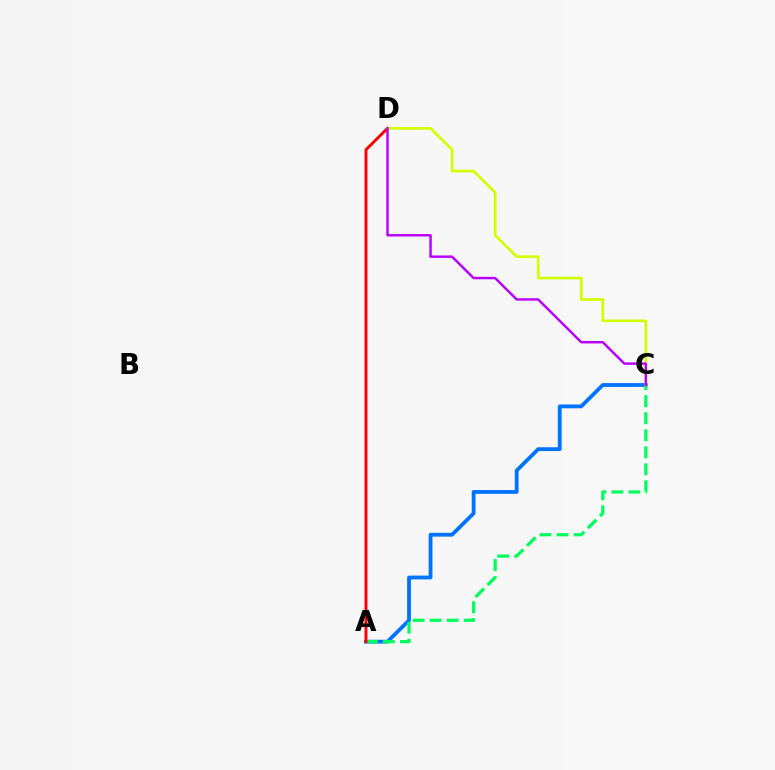{('A', 'C'): [{'color': '#0074ff', 'line_style': 'solid', 'thickness': 2.74}, {'color': '#00ff5c', 'line_style': 'dashed', 'thickness': 2.31}], ('A', 'D'): [{'color': '#ff0000', 'line_style': 'solid', 'thickness': 2.1}], ('C', 'D'): [{'color': '#d1ff00', 'line_style': 'solid', 'thickness': 1.93}, {'color': '#b900ff', 'line_style': 'solid', 'thickness': 1.76}]}